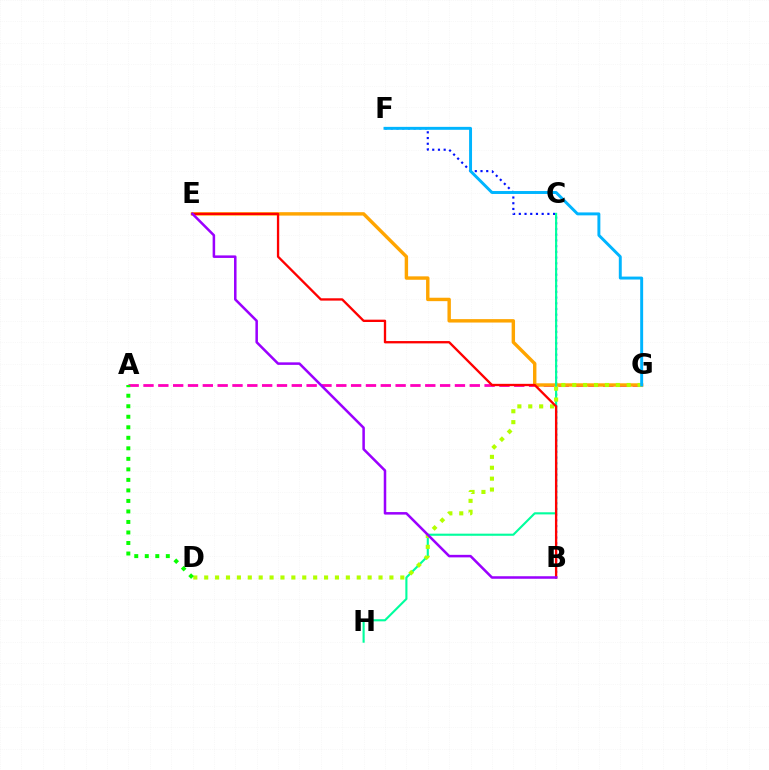{('B', 'F'): [{'color': '#0010ff', 'line_style': 'dotted', 'thickness': 1.55}], ('A', 'G'): [{'color': '#ff00bd', 'line_style': 'dashed', 'thickness': 2.01}], ('E', 'G'): [{'color': '#ffa500', 'line_style': 'solid', 'thickness': 2.46}], ('C', 'H'): [{'color': '#00ff9d', 'line_style': 'solid', 'thickness': 1.53}], ('D', 'G'): [{'color': '#b3ff00', 'line_style': 'dotted', 'thickness': 2.96}], ('B', 'E'): [{'color': '#ff0000', 'line_style': 'solid', 'thickness': 1.68}, {'color': '#9b00ff', 'line_style': 'solid', 'thickness': 1.82}], ('F', 'G'): [{'color': '#00b5ff', 'line_style': 'solid', 'thickness': 2.12}], ('A', 'D'): [{'color': '#08ff00', 'line_style': 'dotted', 'thickness': 2.86}]}